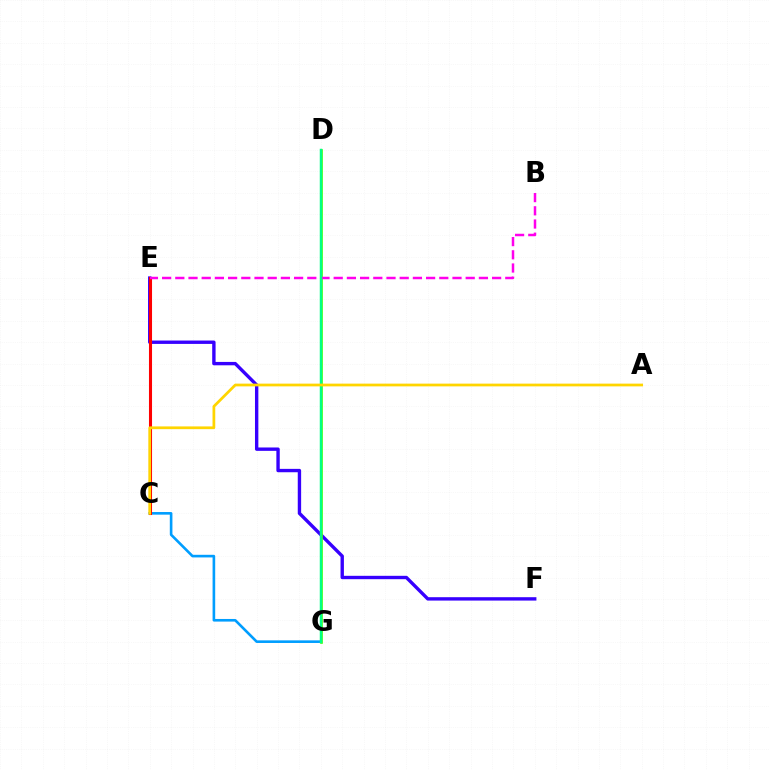{('C', 'G'): [{'color': '#009eff', 'line_style': 'solid', 'thickness': 1.89}], ('E', 'F'): [{'color': '#3700ff', 'line_style': 'solid', 'thickness': 2.43}], ('C', 'E'): [{'color': '#ff0000', 'line_style': 'solid', 'thickness': 2.21}], ('D', 'G'): [{'color': '#4fff00', 'line_style': 'solid', 'thickness': 1.9}, {'color': '#00ff86', 'line_style': 'solid', 'thickness': 1.78}], ('B', 'E'): [{'color': '#ff00ed', 'line_style': 'dashed', 'thickness': 1.79}], ('A', 'C'): [{'color': '#ffd500', 'line_style': 'solid', 'thickness': 1.97}]}